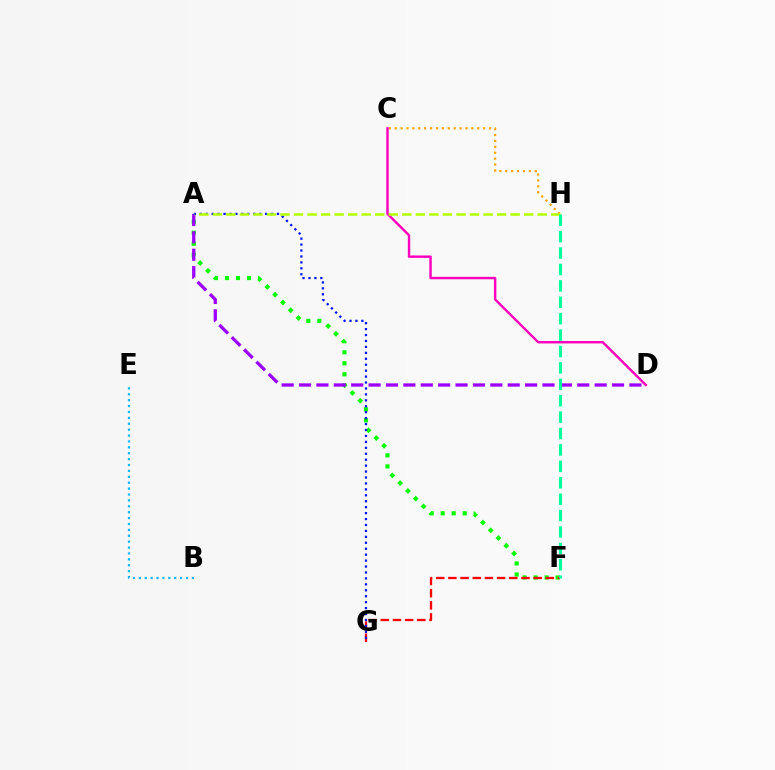{('B', 'E'): [{'color': '#00b5ff', 'line_style': 'dotted', 'thickness': 1.6}], ('A', 'F'): [{'color': '#08ff00', 'line_style': 'dotted', 'thickness': 2.99}], ('C', 'H'): [{'color': '#ffa500', 'line_style': 'dotted', 'thickness': 1.6}], ('C', 'D'): [{'color': '#ff00bd', 'line_style': 'solid', 'thickness': 1.75}], ('F', 'G'): [{'color': '#ff0000', 'line_style': 'dashed', 'thickness': 1.65}], ('A', 'D'): [{'color': '#9b00ff', 'line_style': 'dashed', 'thickness': 2.36}], ('A', 'G'): [{'color': '#0010ff', 'line_style': 'dotted', 'thickness': 1.61}], ('A', 'H'): [{'color': '#b3ff00', 'line_style': 'dashed', 'thickness': 1.84}], ('F', 'H'): [{'color': '#00ff9d', 'line_style': 'dashed', 'thickness': 2.23}]}